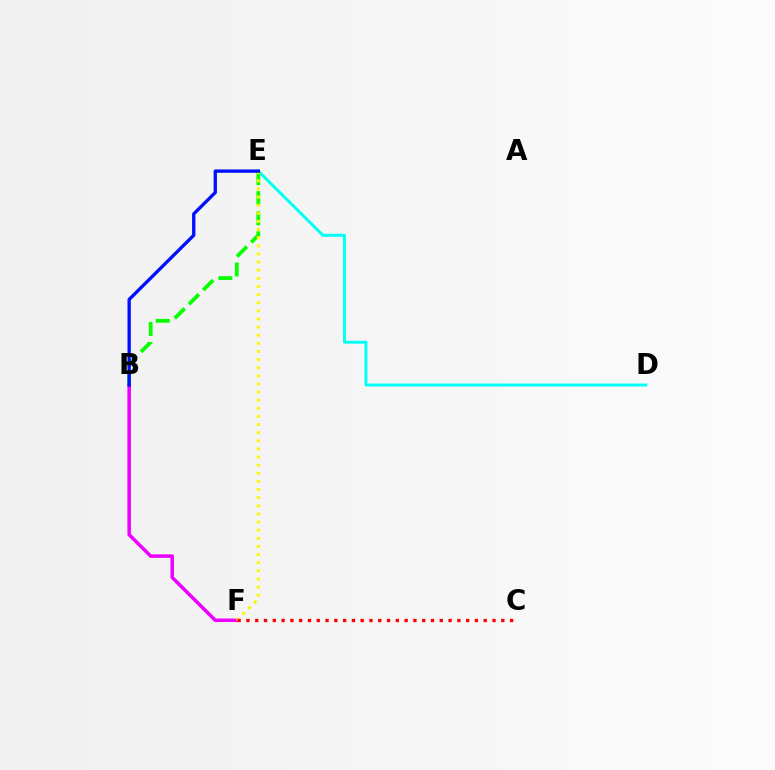{('D', 'E'): [{'color': '#00fff6', 'line_style': 'solid', 'thickness': 2.09}], ('B', 'E'): [{'color': '#08ff00', 'line_style': 'dashed', 'thickness': 2.73}, {'color': '#0010ff', 'line_style': 'solid', 'thickness': 2.4}], ('B', 'F'): [{'color': '#ee00ff', 'line_style': 'solid', 'thickness': 2.52}], ('E', 'F'): [{'color': '#fcf500', 'line_style': 'dotted', 'thickness': 2.21}], ('C', 'F'): [{'color': '#ff0000', 'line_style': 'dotted', 'thickness': 2.39}]}